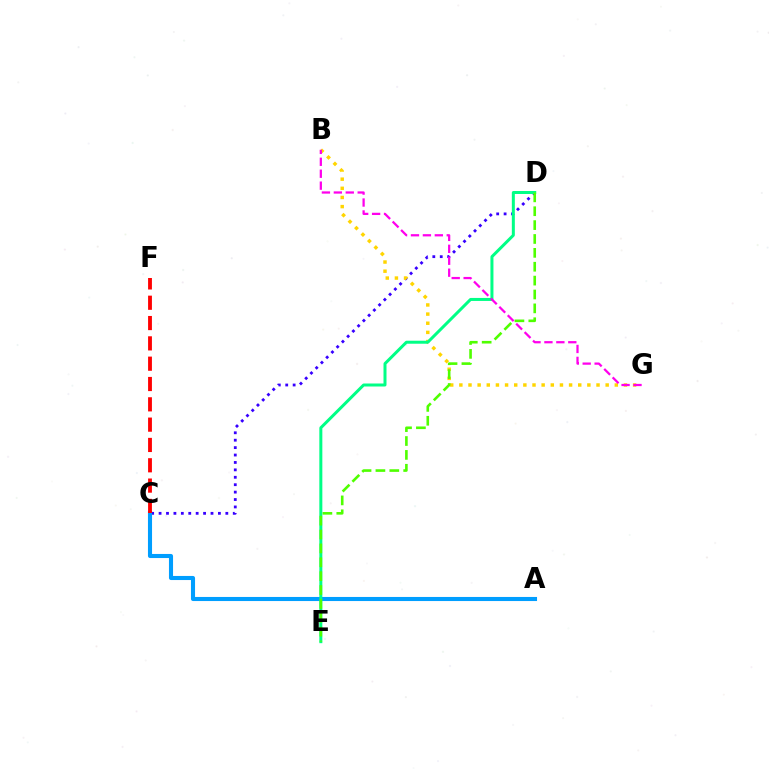{('C', 'D'): [{'color': '#3700ff', 'line_style': 'dotted', 'thickness': 2.02}], ('A', 'C'): [{'color': '#009eff', 'line_style': 'solid', 'thickness': 2.94}], ('B', 'G'): [{'color': '#ffd500', 'line_style': 'dotted', 'thickness': 2.48}, {'color': '#ff00ed', 'line_style': 'dashed', 'thickness': 1.62}], ('D', 'E'): [{'color': '#00ff86', 'line_style': 'solid', 'thickness': 2.16}, {'color': '#4fff00', 'line_style': 'dashed', 'thickness': 1.89}], ('C', 'F'): [{'color': '#ff0000', 'line_style': 'dashed', 'thickness': 2.76}]}